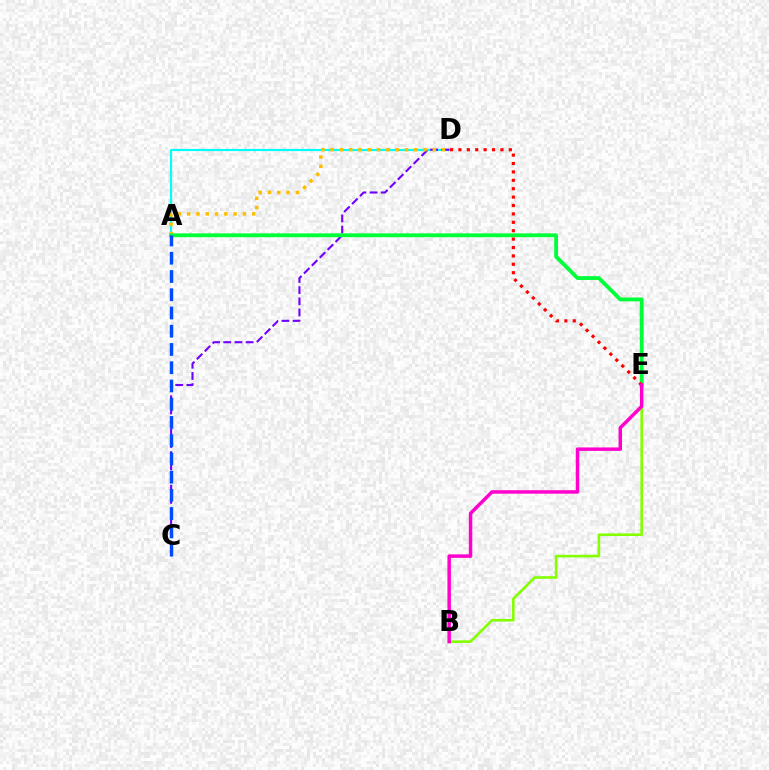{('A', 'D'): [{'color': '#00fff6', 'line_style': 'solid', 'thickness': 1.58}, {'color': '#ffbd00', 'line_style': 'dotted', 'thickness': 2.52}], ('C', 'D'): [{'color': '#7200ff', 'line_style': 'dashed', 'thickness': 1.52}], ('B', 'E'): [{'color': '#84ff00', 'line_style': 'solid', 'thickness': 1.88}, {'color': '#ff00cf', 'line_style': 'solid', 'thickness': 2.5}], ('A', 'E'): [{'color': '#00ff39', 'line_style': 'solid', 'thickness': 2.76}], ('D', 'E'): [{'color': '#ff0000', 'line_style': 'dotted', 'thickness': 2.28}], ('A', 'C'): [{'color': '#004bff', 'line_style': 'dashed', 'thickness': 2.48}]}